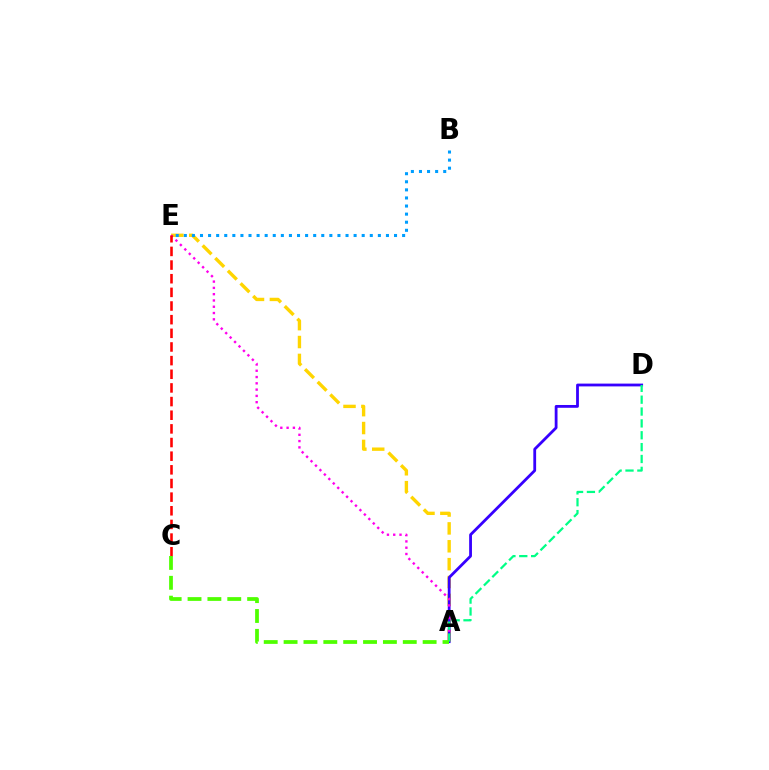{('A', 'E'): [{'color': '#ffd500', 'line_style': 'dashed', 'thickness': 2.43}, {'color': '#ff00ed', 'line_style': 'dotted', 'thickness': 1.71}], ('A', 'D'): [{'color': '#3700ff', 'line_style': 'solid', 'thickness': 2.02}, {'color': '#00ff86', 'line_style': 'dashed', 'thickness': 1.61}], ('B', 'E'): [{'color': '#009eff', 'line_style': 'dotted', 'thickness': 2.2}], ('C', 'E'): [{'color': '#ff0000', 'line_style': 'dashed', 'thickness': 1.85}], ('A', 'C'): [{'color': '#4fff00', 'line_style': 'dashed', 'thickness': 2.7}]}